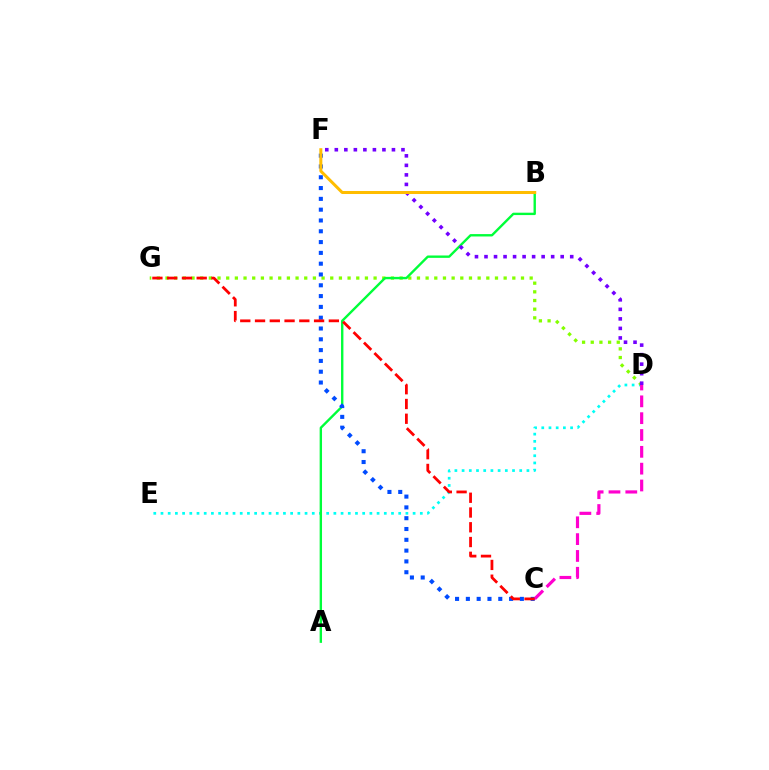{('D', 'E'): [{'color': '#00fff6', 'line_style': 'dotted', 'thickness': 1.96}], ('D', 'G'): [{'color': '#84ff00', 'line_style': 'dotted', 'thickness': 2.36}], ('A', 'B'): [{'color': '#00ff39', 'line_style': 'solid', 'thickness': 1.71}], ('D', 'F'): [{'color': '#7200ff', 'line_style': 'dotted', 'thickness': 2.59}], ('C', 'F'): [{'color': '#004bff', 'line_style': 'dotted', 'thickness': 2.94}], ('C', 'D'): [{'color': '#ff00cf', 'line_style': 'dashed', 'thickness': 2.29}], ('C', 'G'): [{'color': '#ff0000', 'line_style': 'dashed', 'thickness': 2.01}], ('B', 'F'): [{'color': '#ffbd00', 'line_style': 'solid', 'thickness': 2.17}]}